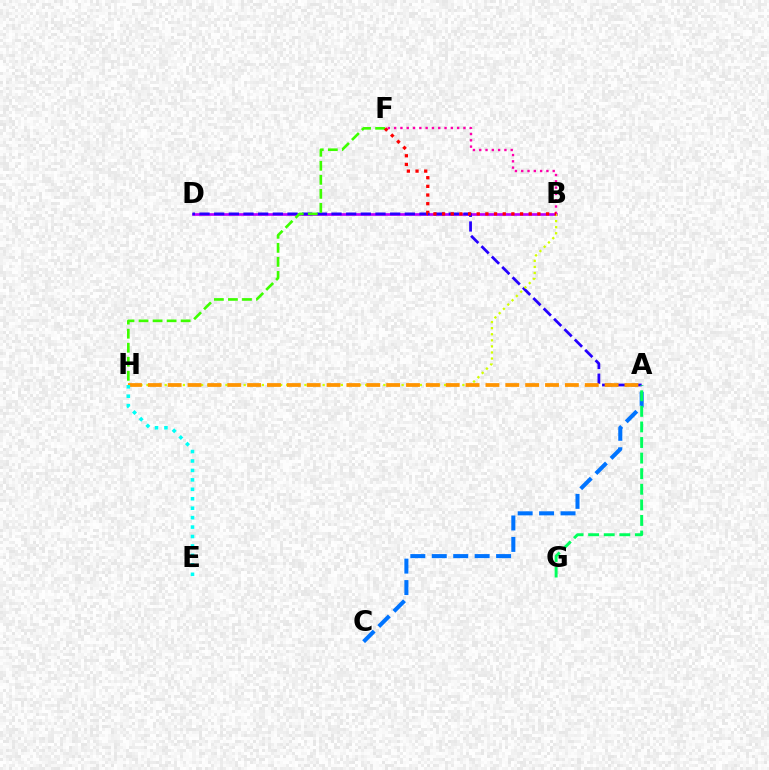{('A', 'C'): [{'color': '#0074ff', 'line_style': 'dashed', 'thickness': 2.91}], ('B', 'D'): [{'color': '#b900ff', 'line_style': 'solid', 'thickness': 1.92}], ('B', 'F'): [{'color': '#ff00ac', 'line_style': 'dotted', 'thickness': 1.71}, {'color': '#ff0000', 'line_style': 'dotted', 'thickness': 2.35}], ('A', 'D'): [{'color': '#2500ff', 'line_style': 'dashed', 'thickness': 1.99}], ('B', 'H'): [{'color': '#d1ff00', 'line_style': 'dotted', 'thickness': 1.65}], ('F', 'H'): [{'color': '#3dff00', 'line_style': 'dashed', 'thickness': 1.91}], ('A', 'H'): [{'color': '#ff9400', 'line_style': 'dashed', 'thickness': 2.7}], ('A', 'G'): [{'color': '#00ff5c', 'line_style': 'dashed', 'thickness': 2.12}], ('E', 'H'): [{'color': '#00fff6', 'line_style': 'dotted', 'thickness': 2.57}]}